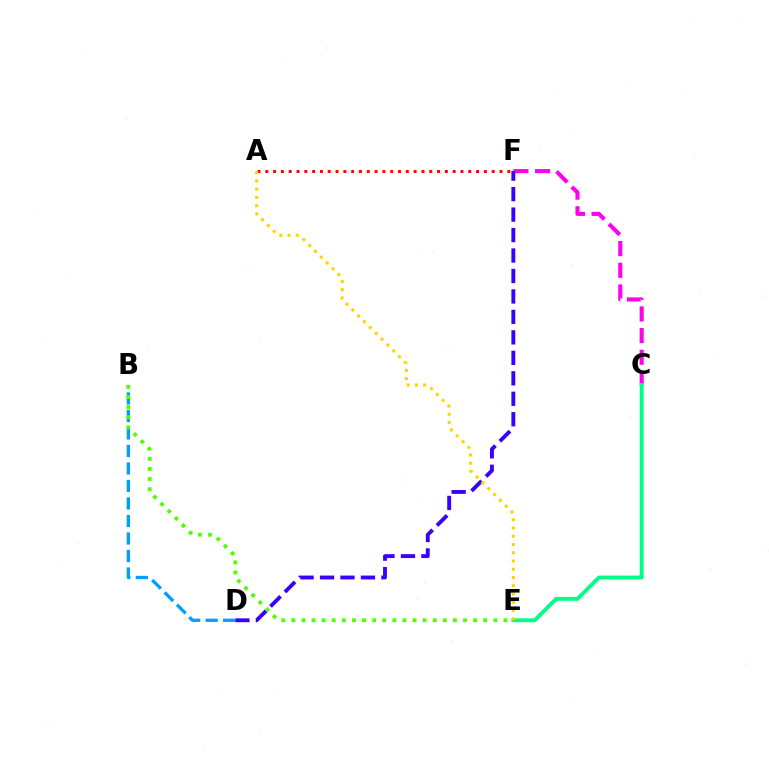{('C', 'F'): [{'color': '#ff00ed', 'line_style': 'dashed', 'thickness': 2.95}], ('D', 'F'): [{'color': '#3700ff', 'line_style': 'dashed', 'thickness': 2.78}], ('C', 'E'): [{'color': '#00ff86', 'line_style': 'solid', 'thickness': 2.78}], ('B', 'D'): [{'color': '#009eff', 'line_style': 'dashed', 'thickness': 2.38}], ('B', 'E'): [{'color': '#4fff00', 'line_style': 'dotted', 'thickness': 2.74}], ('A', 'F'): [{'color': '#ff0000', 'line_style': 'dotted', 'thickness': 2.12}], ('A', 'E'): [{'color': '#ffd500', 'line_style': 'dotted', 'thickness': 2.24}]}